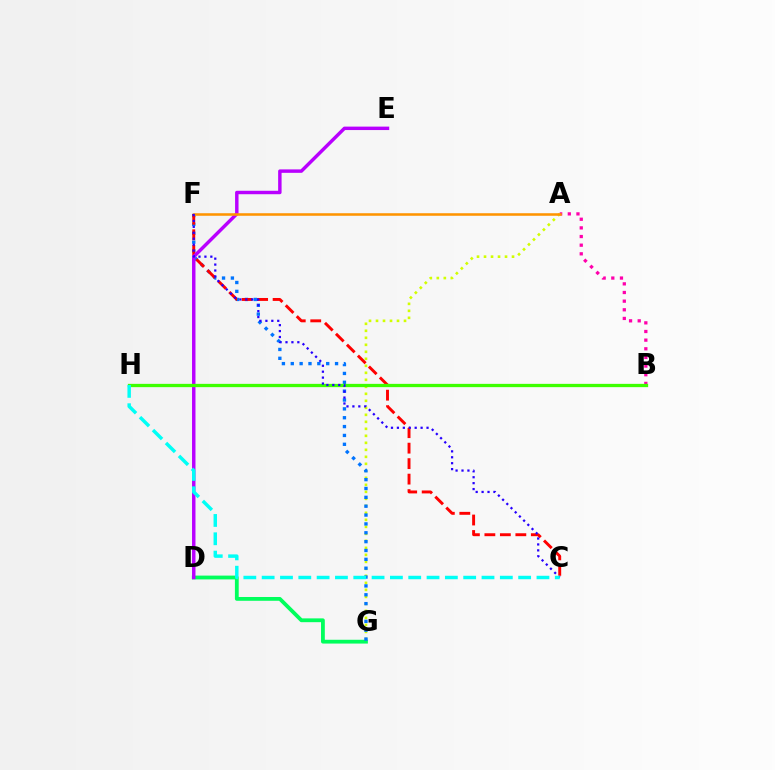{('D', 'G'): [{'color': '#00ff5c', 'line_style': 'solid', 'thickness': 2.73}], ('A', 'B'): [{'color': '#ff00ac', 'line_style': 'dotted', 'thickness': 2.35}], ('A', 'G'): [{'color': '#d1ff00', 'line_style': 'dotted', 'thickness': 1.9}], ('F', 'G'): [{'color': '#0074ff', 'line_style': 'dotted', 'thickness': 2.41}], ('C', 'F'): [{'color': '#ff0000', 'line_style': 'dashed', 'thickness': 2.1}, {'color': '#2500ff', 'line_style': 'dotted', 'thickness': 1.61}], ('D', 'E'): [{'color': '#b900ff', 'line_style': 'solid', 'thickness': 2.48}], ('A', 'F'): [{'color': '#ff9400', 'line_style': 'solid', 'thickness': 1.84}], ('B', 'H'): [{'color': '#3dff00', 'line_style': 'solid', 'thickness': 2.37}], ('C', 'H'): [{'color': '#00fff6', 'line_style': 'dashed', 'thickness': 2.49}]}